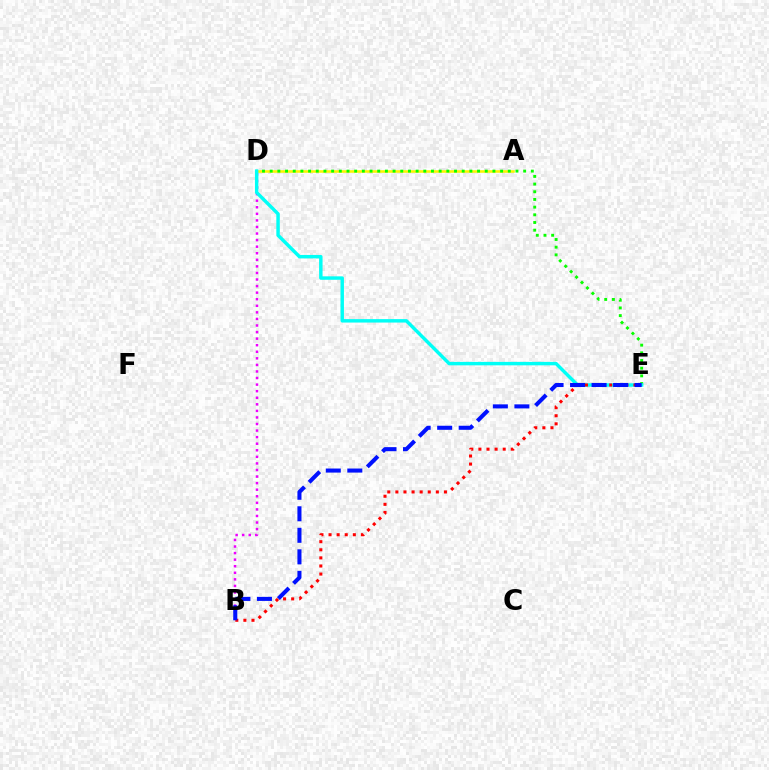{('A', 'D'): [{'color': '#fcf500', 'line_style': 'solid', 'thickness': 1.84}], ('D', 'E'): [{'color': '#08ff00', 'line_style': 'dotted', 'thickness': 2.09}, {'color': '#00fff6', 'line_style': 'solid', 'thickness': 2.48}], ('B', 'D'): [{'color': '#ee00ff', 'line_style': 'dotted', 'thickness': 1.78}], ('B', 'E'): [{'color': '#ff0000', 'line_style': 'dotted', 'thickness': 2.2}, {'color': '#0010ff', 'line_style': 'dashed', 'thickness': 2.92}]}